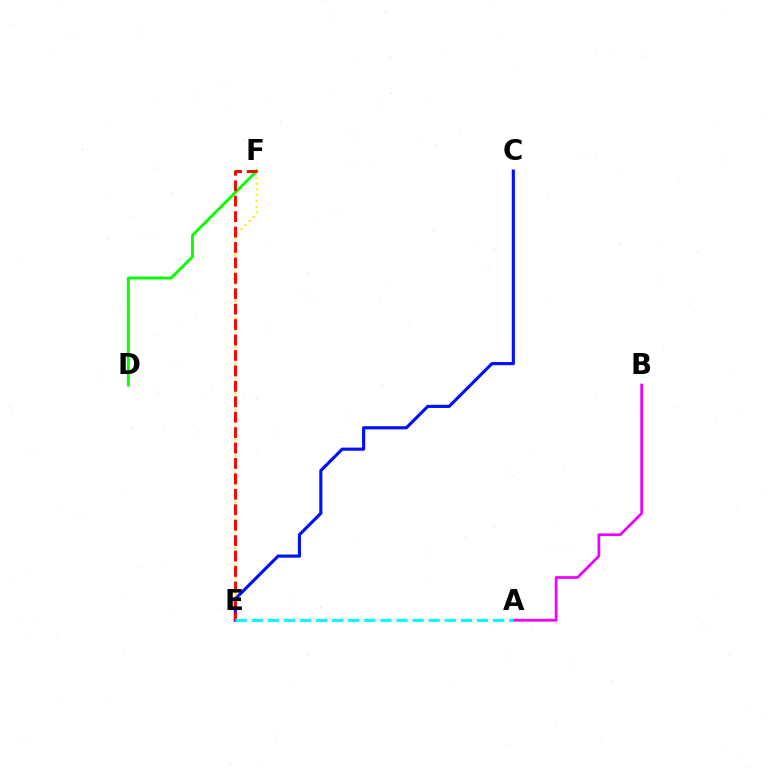{('E', 'F'): [{'color': '#fcf500', 'line_style': 'dotted', 'thickness': 1.56}, {'color': '#ff0000', 'line_style': 'dashed', 'thickness': 2.1}], ('D', 'F'): [{'color': '#08ff00', 'line_style': 'solid', 'thickness': 2.09}], ('C', 'E'): [{'color': '#0010ff', 'line_style': 'solid', 'thickness': 2.25}], ('A', 'B'): [{'color': '#ee00ff', 'line_style': 'solid', 'thickness': 1.96}], ('A', 'E'): [{'color': '#00fff6', 'line_style': 'dashed', 'thickness': 2.19}]}